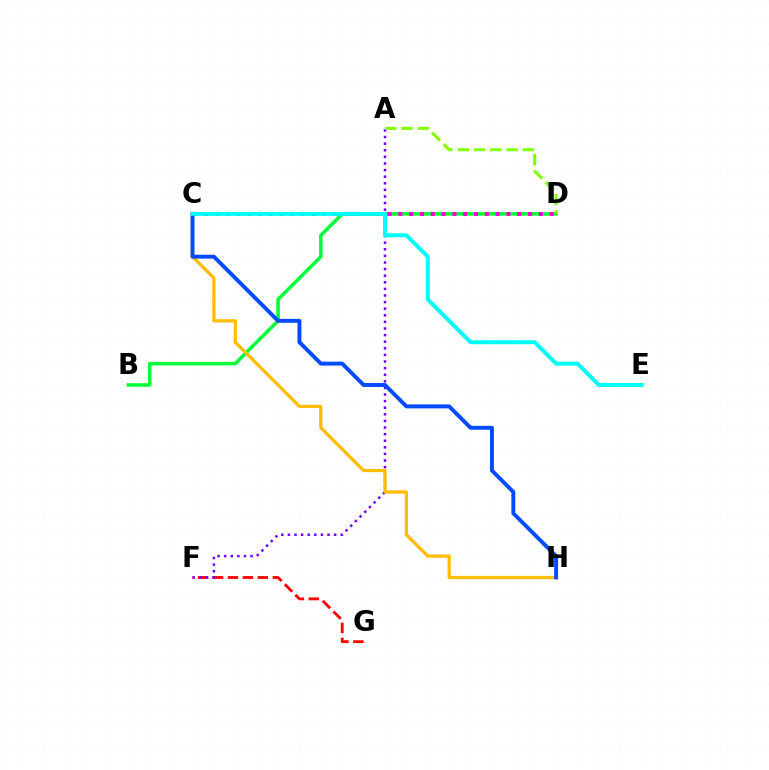{('B', 'D'): [{'color': '#00ff39', 'line_style': 'solid', 'thickness': 2.55}], ('F', 'G'): [{'color': '#ff0000', 'line_style': 'dashed', 'thickness': 2.03}], ('A', 'F'): [{'color': '#7200ff', 'line_style': 'dotted', 'thickness': 1.79}], ('A', 'D'): [{'color': '#84ff00', 'line_style': 'dashed', 'thickness': 2.21}], ('C', 'H'): [{'color': '#ffbd00', 'line_style': 'solid', 'thickness': 2.33}, {'color': '#004bff', 'line_style': 'solid', 'thickness': 2.82}], ('C', 'D'): [{'color': '#ff00cf', 'line_style': 'dotted', 'thickness': 2.94}], ('C', 'E'): [{'color': '#00fff6', 'line_style': 'solid', 'thickness': 2.86}]}